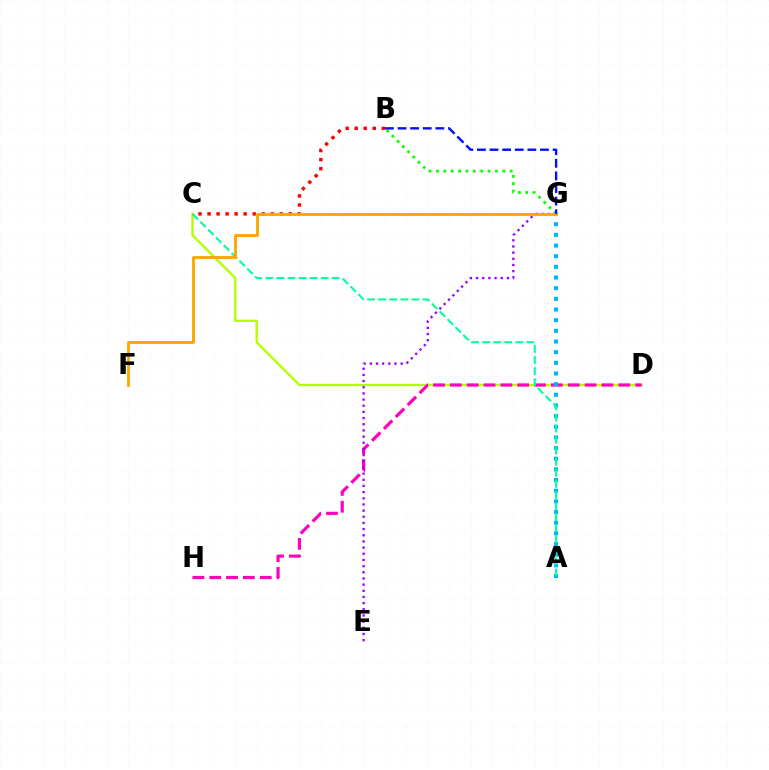{('B', 'C'): [{'color': '#ff0000', 'line_style': 'dotted', 'thickness': 2.45}], ('C', 'D'): [{'color': '#b3ff00', 'line_style': 'solid', 'thickness': 1.69}], ('D', 'H'): [{'color': '#ff00bd', 'line_style': 'dashed', 'thickness': 2.29}], ('E', 'G'): [{'color': '#9b00ff', 'line_style': 'dotted', 'thickness': 1.68}], ('B', 'G'): [{'color': '#08ff00', 'line_style': 'dotted', 'thickness': 2.0}, {'color': '#0010ff', 'line_style': 'dashed', 'thickness': 1.71}], ('A', 'G'): [{'color': '#00b5ff', 'line_style': 'dotted', 'thickness': 2.9}], ('A', 'C'): [{'color': '#00ff9d', 'line_style': 'dashed', 'thickness': 1.5}], ('F', 'G'): [{'color': '#ffa500', 'line_style': 'solid', 'thickness': 2.05}]}